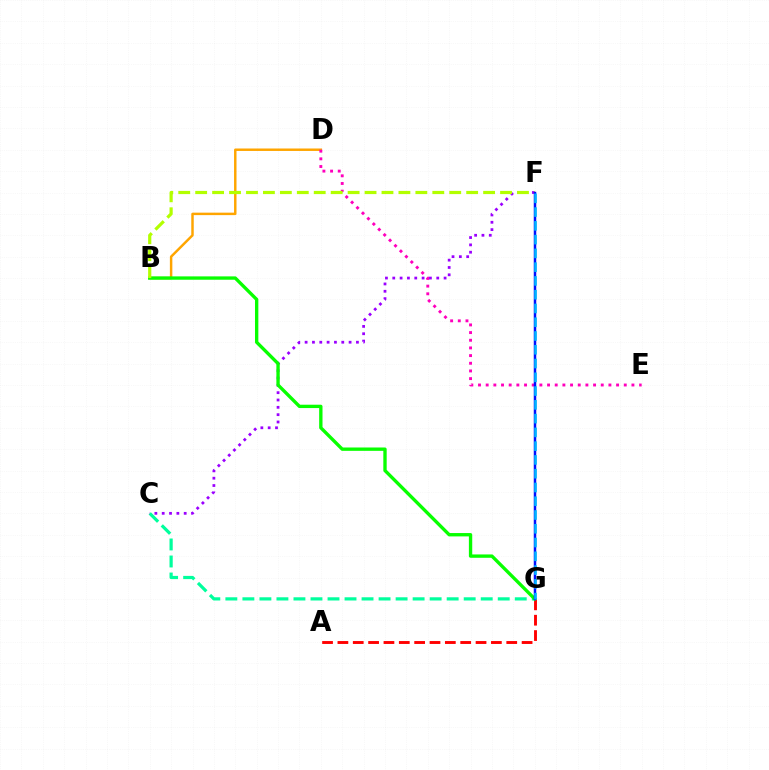{('C', 'G'): [{'color': '#00ff9d', 'line_style': 'dashed', 'thickness': 2.31}], ('B', 'D'): [{'color': '#ffa500', 'line_style': 'solid', 'thickness': 1.77}], ('D', 'E'): [{'color': '#ff00bd', 'line_style': 'dotted', 'thickness': 2.08}], ('C', 'F'): [{'color': '#9b00ff', 'line_style': 'dotted', 'thickness': 1.99}], ('A', 'G'): [{'color': '#ff0000', 'line_style': 'dashed', 'thickness': 2.09}], ('B', 'G'): [{'color': '#08ff00', 'line_style': 'solid', 'thickness': 2.41}], ('B', 'F'): [{'color': '#b3ff00', 'line_style': 'dashed', 'thickness': 2.3}], ('F', 'G'): [{'color': '#0010ff', 'line_style': 'solid', 'thickness': 1.79}, {'color': '#00b5ff', 'line_style': 'dashed', 'thickness': 1.87}]}